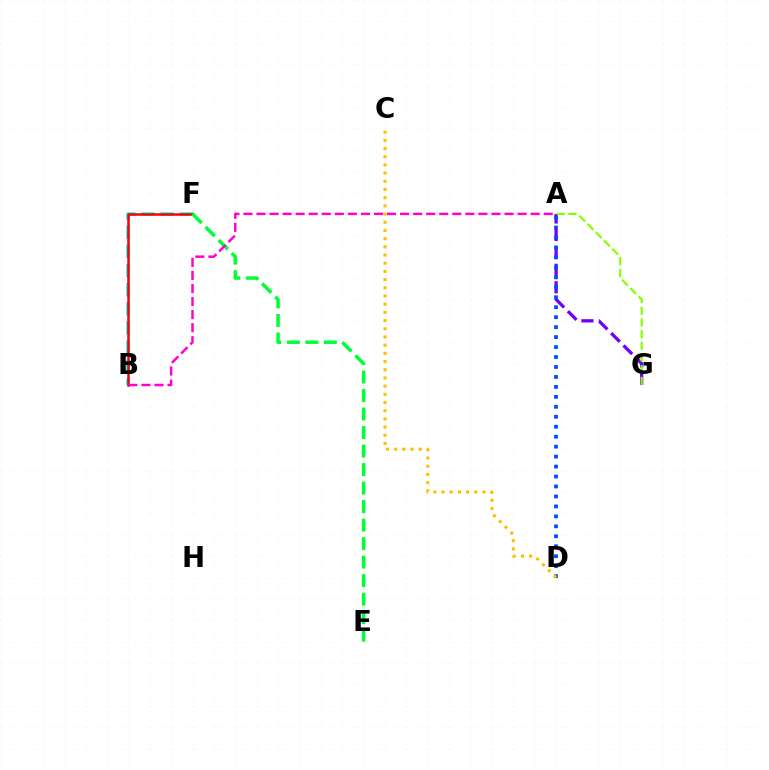{('A', 'G'): [{'color': '#7200ff', 'line_style': 'dashed', 'thickness': 2.37}, {'color': '#84ff00', 'line_style': 'dashed', 'thickness': 1.59}], ('B', 'F'): [{'color': '#00fff6', 'line_style': 'dashed', 'thickness': 2.6}, {'color': '#ff0000', 'line_style': 'solid', 'thickness': 1.83}], ('A', 'D'): [{'color': '#004bff', 'line_style': 'dotted', 'thickness': 2.71}], ('C', 'D'): [{'color': '#ffbd00', 'line_style': 'dotted', 'thickness': 2.23}], ('E', 'F'): [{'color': '#00ff39', 'line_style': 'dashed', 'thickness': 2.51}], ('A', 'B'): [{'color': '#ff00cf', 'line_style': 'dashed', 'thickness': 1.77}]}